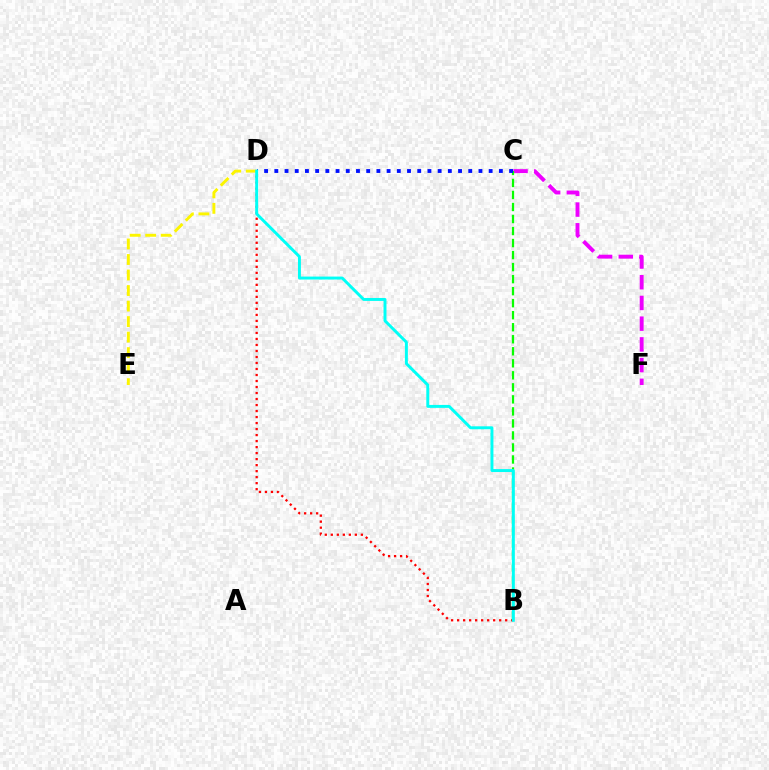{('B', 'D'): [{'color': '#ff0000', 'line_style': 'dotted', 'thickness': 1.63}, {'color': '#00fff6', 'line_style': 'solid', 'thickness': 2.12}], ('C', 'F'): [{'color': '#ee00ff', 'line_style': 'dashed', 'thickness': 2.81}], ('D', 'E'): [{'color': '#fcf500', 'line_style': 'dashed', 'thickness': 2.11}], ('B', 'C'): [{'color': '#08ff00', 'line_style': 'dashed', 'thickness': 1.63}], ('C', 'D'): [{'color': '#0010ff', 'line_style': 'dotted', 'thickness': 2.77}]}